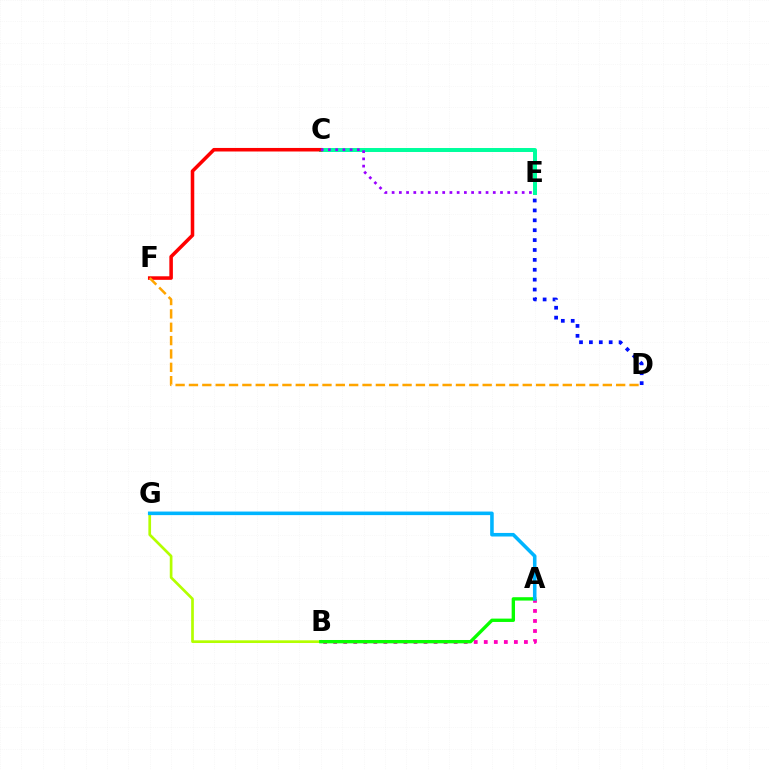{('B', 'G'): [{'color': '#b3ff00', 'line_style': 'solid', 'thickness': 1.94}], ('A', 'B'): [{'color': '#ff00bd', 'line_style': 'dotted', 'thickness': 2.73}, {'color': '#08ff00', 'line_style': 'solid', 'thickness': 2.41}], ('C', 'E'): [{'color': '#00ff9d', 'line_style': 'solid', 'thickness': 2.86}, {'color': '#9b00ff', 'line_style': 'dotted', 'thickness': 1.96}], ('D', 'E'): [{'color': '#0010ff', 'line_style': 'dotted', 'thickness': 2.69}], ('A', 'G'): [{'color': '#00b5ff', 'line_style': 'solid', 'thickness': 2.57}], ('C', 'F'): [{'color': '#ff0000', 'line_style': 'solid', 'thickness': 2.55}], ('D', 'F'): [{'color': '#ffa500', 'line_style': 'dashed', 'thickness': 1.81}]}